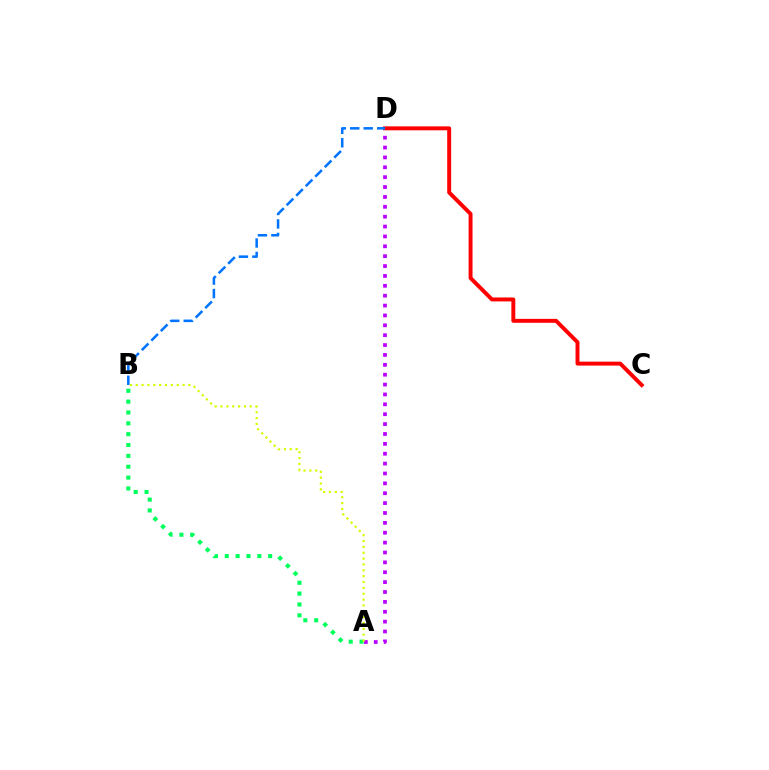{('A', 'D'): [{'color': '#b900ff', 'line_style': 'dotted', 'thickness': 2.68}], ('A', 'B'): [{'color': '#00ff5c', 'line_style': 'dotted', 'thickness': 2.95}, {'color': '#d1ff00', 'line_style': 'dotted', 'thickness': 1.59}], ('C', 'D'): [{'color': '#ff0000', 'line_style': 'solid', 'thickness': 2.83}], ('B', 'D'): [{'color': '#0074ff', 'line_style': 'dashed', 'thickness': 1.83}]}